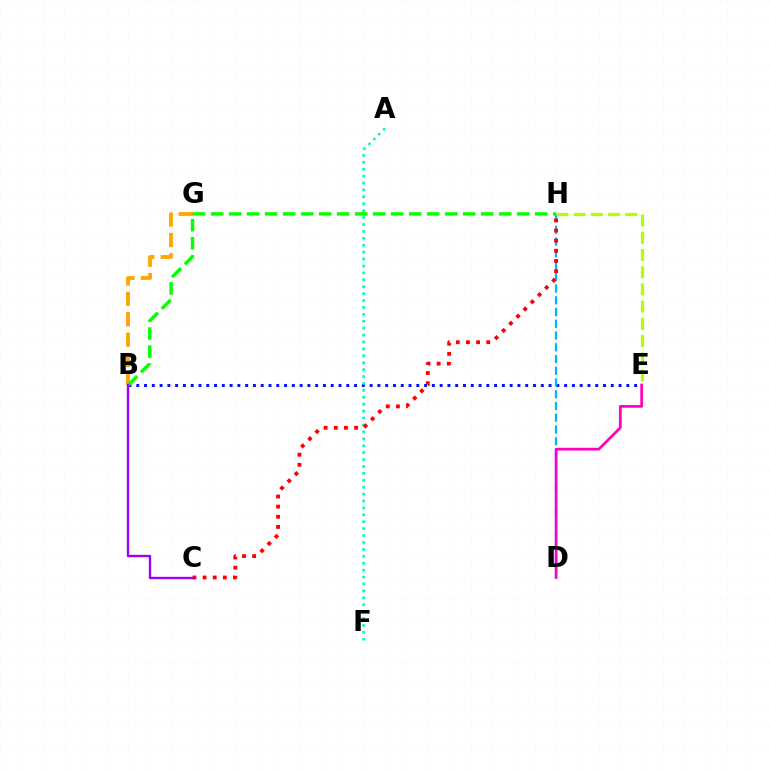{('B', 'E'): [{'color': '#0010ff', 'line_style': 'dotted', 'thickness': 2.11}], ('D', 'H'): [{'color': '#00b5ff', 'line_style': 'dashed', 'thickness': 1.6}], ('B', 'G'): [{'color': '#ffa500', 'line_style': 'dashed', 'thickness': 2.77}], ('A', 'F'): [{'color': '#00ff9d', 'line_style': 'dotted', 'thickness': 1.88}], ('B', 'H'): [{'color': '#08ff00', 'line_style': 'dashed', 'thickness': 2.45}], ('E', 'H'): [{'color': '#b3ff00', 'line_style': 'dashed', 'thickness': 2.34}], ('C', 'H'): [{'color': '#ff0000', 'line_style': 'dotted', 'thickness': 2.76}], ('D', 'E'): [{'color': '#ff00bd', 'line_style': 'solid', 'thickness': 1.97}], ('B', 'C'): [{'color': '#9b00ff', 'line_style': 'solid', 'thickness': 1.71}]}